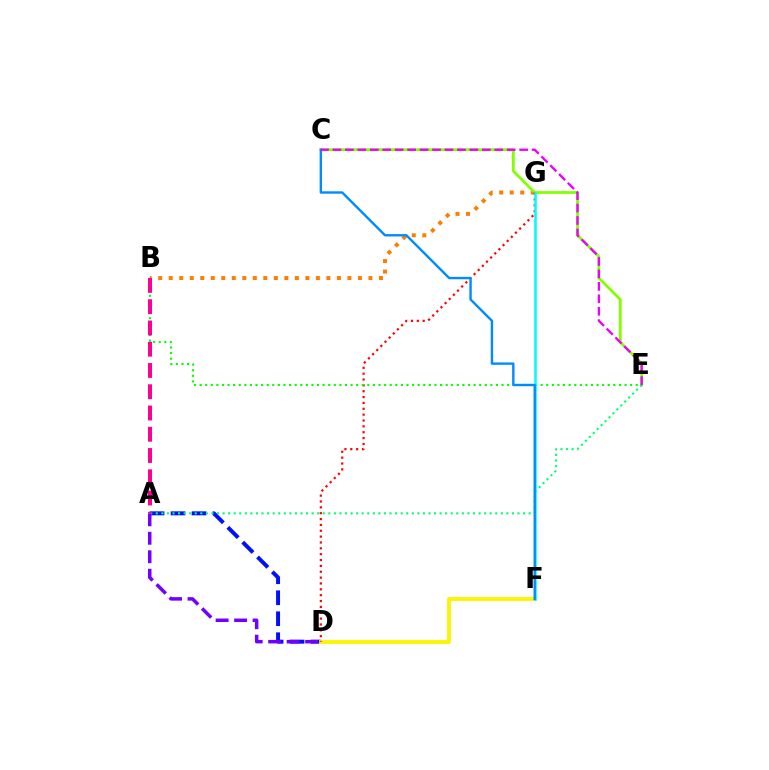{('B', 'G'): [{'color': '#ff7c00', 'line_style': 'dotted', 'thickness': 2.86}], ('C', 'E'): [{'color': '#84ff00', 'line_style': 'solid', 'thickness': 2.01}, {'color': '#ee00ff', 'line_style': 'dashed', 'thickness': 1.69}], ('A', 'D'): [{'color': '#0010ff', 'line_style': 'dashed', 'thickness': 2.85}, {'color': '#7200ff', 'line_style': 'dashed', 'thickness': 2.51}], ('D', 'F'): [{'color': '#fcf500', 'line_style': 'solid', 'thickness': 2.77}], ('D', 'G'): [{'color': '#ff0000', 'line_style': 'dotted', 'thickness': 1.59}], ('A', 'E'): [{'color': '#00ff74', 'line_style': 'dotted', 'thickness': 1.51}], ('B', 'E'): [{'color': '#08ff00', 'line_style': 'dotted', 'thickness': 1.52}], ('F', 'G'): [{'color': '#00fff6', 'line_style': 'solid', 'thickness': 1.84}], ('A', 'B'): [{'color': '#ff0094', 'line_style': 'dashed', 'thickness': 2.89}], ('C', 'F'): [{'color': '#008cff', 'line_style': 'solid', 'thickness': 1.73}]}